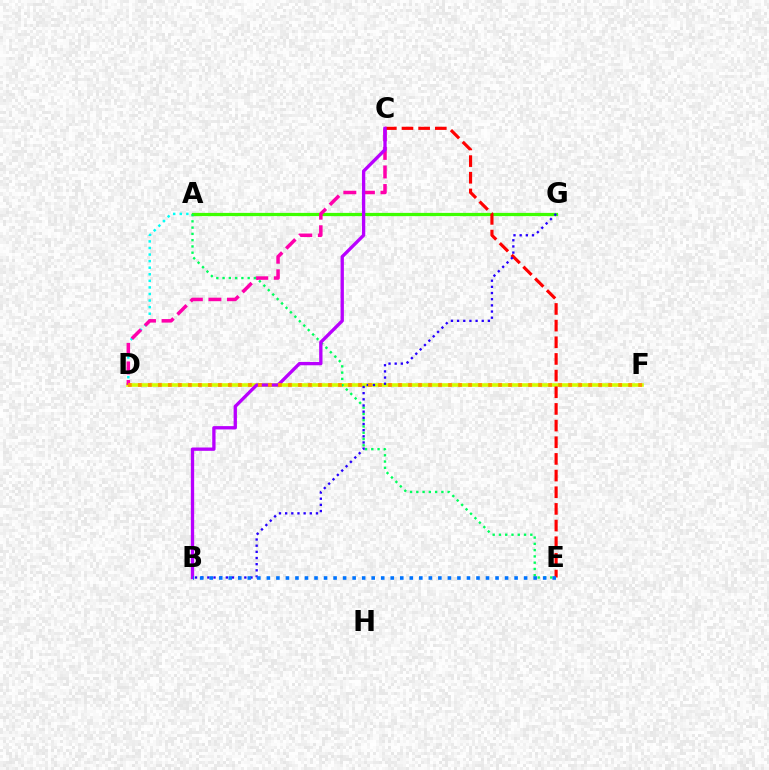{('A', 'G'): [{'color': '#3dff00', 'line_style': 'solid', 'thickness': 2.32}], ('D', 'F'): [{'color': '#d1ff00', 'line_style': 'solid', 'thickness': 2.58}, {'color': '#ff9400', 'line_style': 'dotted', 'thickness': 2.72}], ('A', 'D'): [{'color': '#00fff6', 'line_style': 'dotted', 'thickness': 1.79}], ('C', 'D'): [{'color': '#ff00ac', 'line_style': 'dashed', 'thickness': 2.52}], ('A', 'E'): [{'color': '#00ff5c', 'line_style': 'dotted', 'thickness': 1.7}], ('C', 'E'): [{'color': '#ff0000', 'line_style': 'dashed', 'thickness': 2.26}], ('B', 'C'): [{'color': '#b900ff', 'line_style': 'solid', 'thickness': 2.39}], ('B', 'G'): [{'color': '#2500ff', 'line_style': 'dotted', 'thickness': 1.67}], ('B', 'E'): [{'color': '#0074ff', 'line_style': 'dotted', 'thickness': 2.59}]}